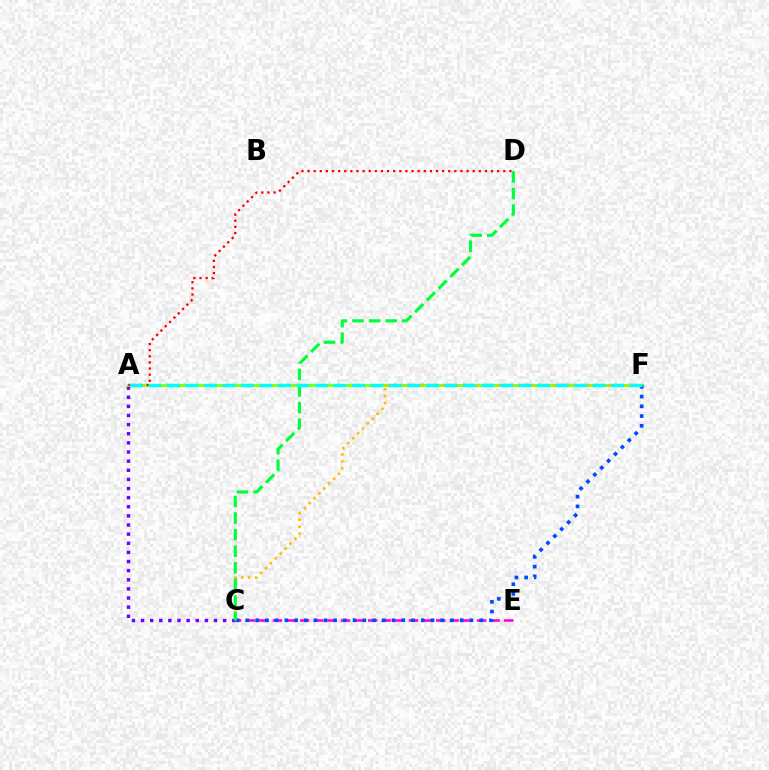{('A', 'C'): [{'color': '#7200ff', 'line_style': 'dotted', 'thickness': 2.48}], ('A', 'F'): [{'color': '#84ff00', 'line_style': 'solid', 'thickness': 2.06}, {'color': '#00fff6', 'line_style': 'dashed', 'thickness': 2.51}], ('C', 'E'): [{'color': '#ff00cf', 'line_style': 'dashed', 'thickness': 1.85}], ('C', 'F'): [{'color': '#004bff', 'line_style': 'dotted', 'thickness': 2.65}, {'color': '#ffbd00', 'line_style': 'dotted', 'thickness': 1.88}], ('A', 'D'): [{'color': '#ff0000', 'line_style': 'dotted', 'thickness': 1.66}], ('C', 'D'): [{'color': '#00ff39', 'line_style': 'dashed', 'thickness': 2.26}]}